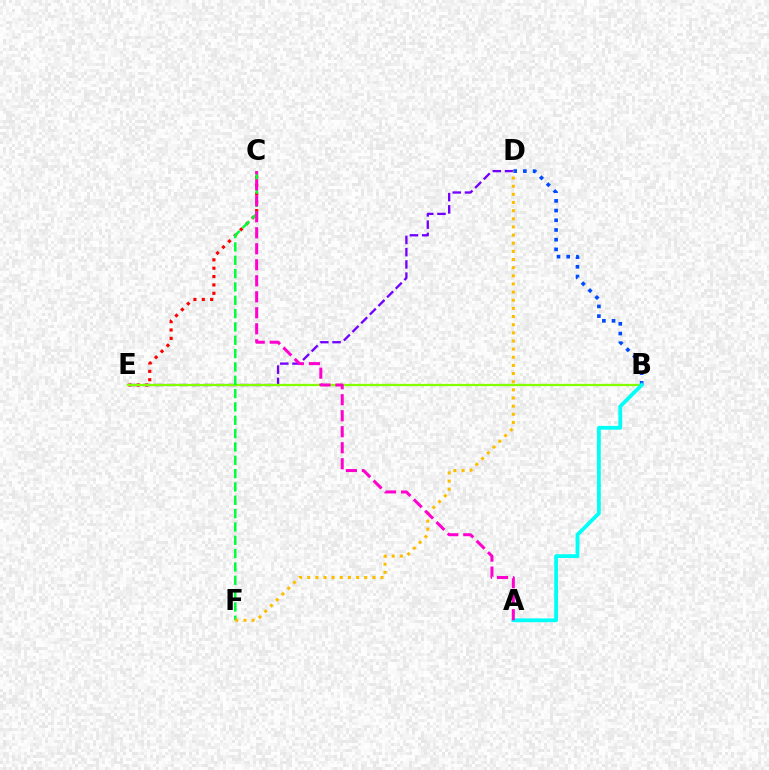{('C', 'E'): [{'color': '#ff0000', 'line_style': 'dotted', 'thickness': 2.27}], ('D', 'E'): [{'color': '#7200ff', 'line_style': 'dashed', 'thickness': 1.66}], ('B', 'E'): [{'color': '#84ff00', 'line_style': 'solid', 'thickness': 1.66}], ('B', 'D'): [{'color': '#004bff', 'line_style': 'dotted', 'thickness': 2.64}], ('C', 'F'): [{'color': '#00ff39', 'line_style': 'dashed', 'thickness': 1.81}], ('D', 'F'): [{'color': '#ffbd00', 'line_style': 'dotted', 'thickness': 2.21}], ('A', 'B'): [{'color': '#00fff6', 'line_style': 'solid', 'thickness': 2.73}], ('A', 'C'): [{'color': '#ff00cf', 'line_style': 'dashed', 'thickness': 2.17}]}